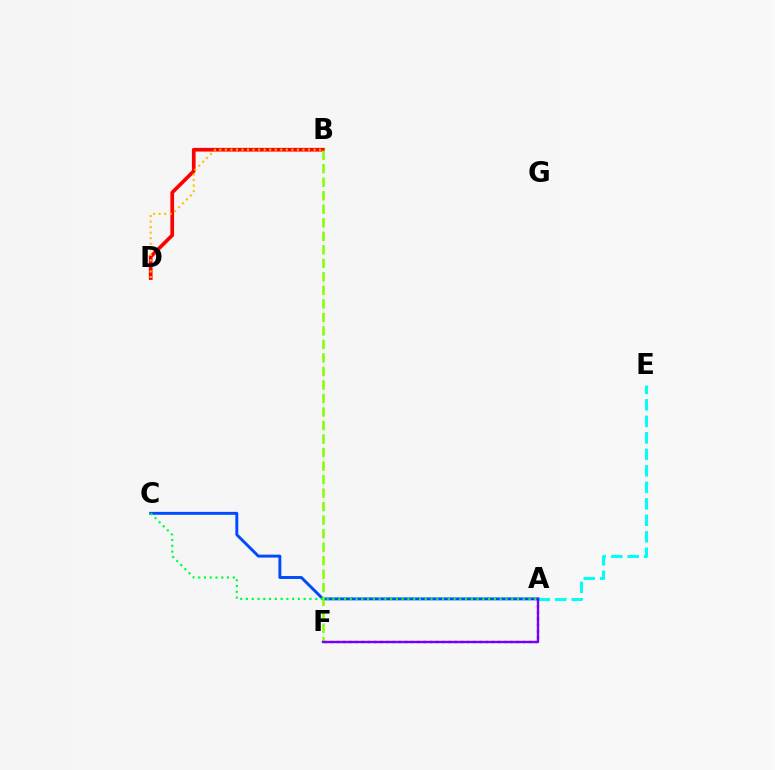{('B', 'D'): [{'color': '#ff0000', 'line_style': 'solid', 'thickness': 2.65}, {'color': '#ffbd00', 'line_style': 'dotted', 'thickness': 1.51}], ('A', 'F'): [{'color': '#ff00cf', 'line_style': 'dotted', 'thickness': 1.69}, {'color': '#7200ff', 'line_style': 'solid', 'thickness': 1.71}], ('A', 'C'): [{'color': '#004bff', 'line_style': 'solid', 'thickness': 2.11}, {'color': '#00ff39', 'line_style': 'dotted', 'thickness': 1.57}], ('A', 'E'): [{'color': '#00fff6', 'line_style': 'dashed', 'thickness': 2.24}], ('B', 'F'): [{'color': '#84ff00', 'line_style': 'dashed', 'thickness': 1.84}]}